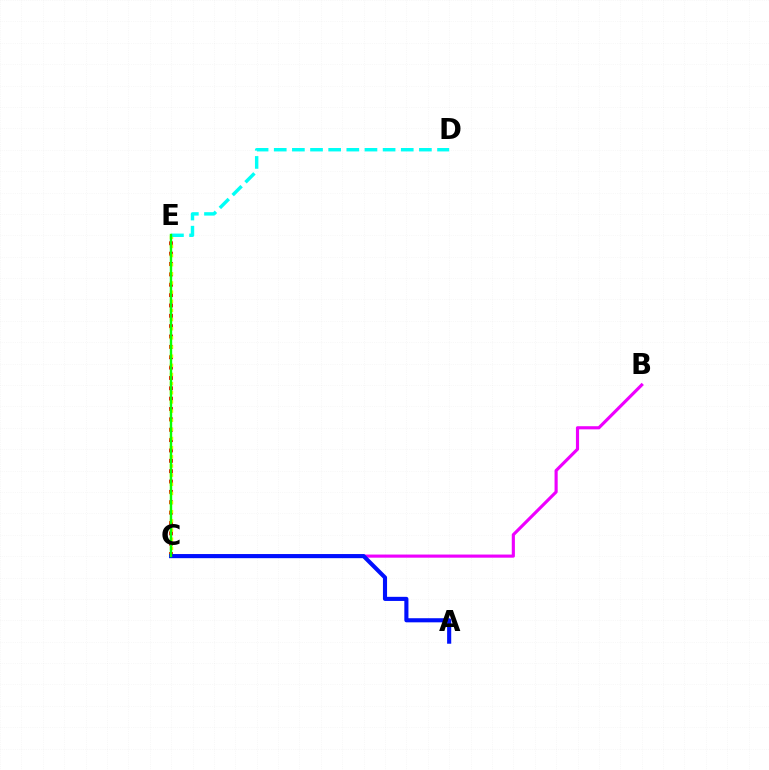{('B', 'C'): [{'color': '#ee00ff', 'line_style': 'solid', 'thickness': 2.26}], ('C', 'E'): [{'color': '#ff0000', 'line_style': 'dotted', 'thickness': 2.81}, {'color': '#fcf500', 'line_style': 'dotted', 'thickness': 2.49}, {'color': '#08ff00', 'line_style': 'solid', 'thickness': 1.74}], ('A', 'C'): [{'color': '#0010ff', 'line_style': 'solid', 'thickness': 2.96}], ('D', 'E'): [{'color': '#00fff6', 'line_style': 'dashed', 'thickness': 2.46}]}